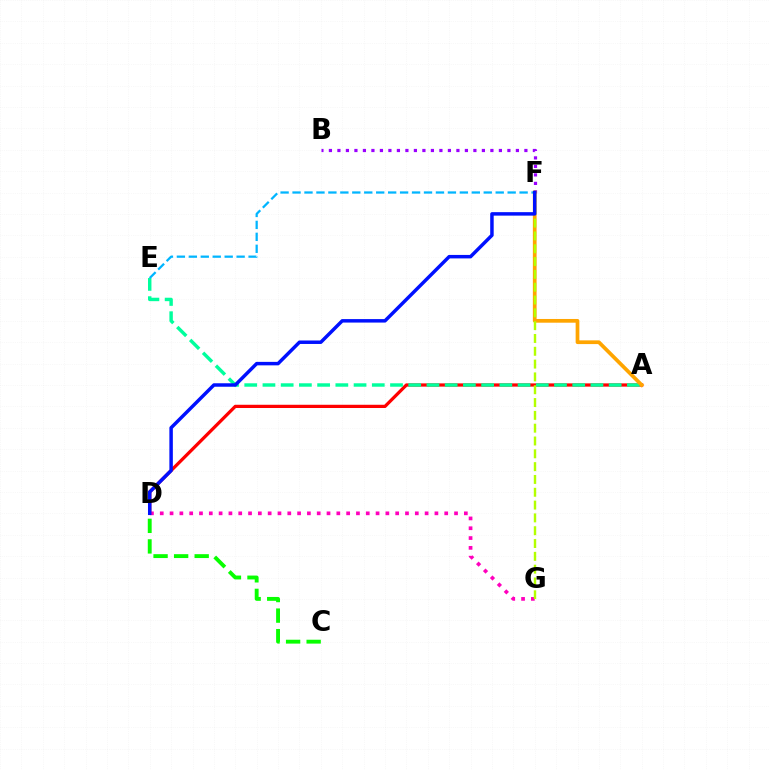{('B', 'F'): [{'color': '#9b00ff', 'line_style': 'dotted', 'thickness': 2.31}], ('A', 'D'): [{'color': '#ff0000', 'line_style': 'solid', 'thickness': 2.34}], ('C', 'D'): [{'color': '#08ff00', 'line_style': 'dashed', 'thickness': 2.79}], ('A', 'E'): [{'color': '#00ff9d', 'line_style': 'dashed', 'thickness': 2.48}], ('E', 'F'): [{'color': '#00b5ff', 'line_style': 'dashed', 'thickness': 1.62}], ('A', 'F'): [{'color': '#ffa500', 'line_style': 'solid', 'thickness': 2.68}], ('D', 'G'): [{'color': '#ff00bd', 'line_style': 'dotted', 'thickness': 2.67}], ('F', 'G'): [{'color': '#b3ff00', 'line_style': 'dashed', 'thickness': 1.74}], ('D', 'F'): [{'color': '#0010ff', 'line_style': 'solid', 'thickness': 2.5}]}